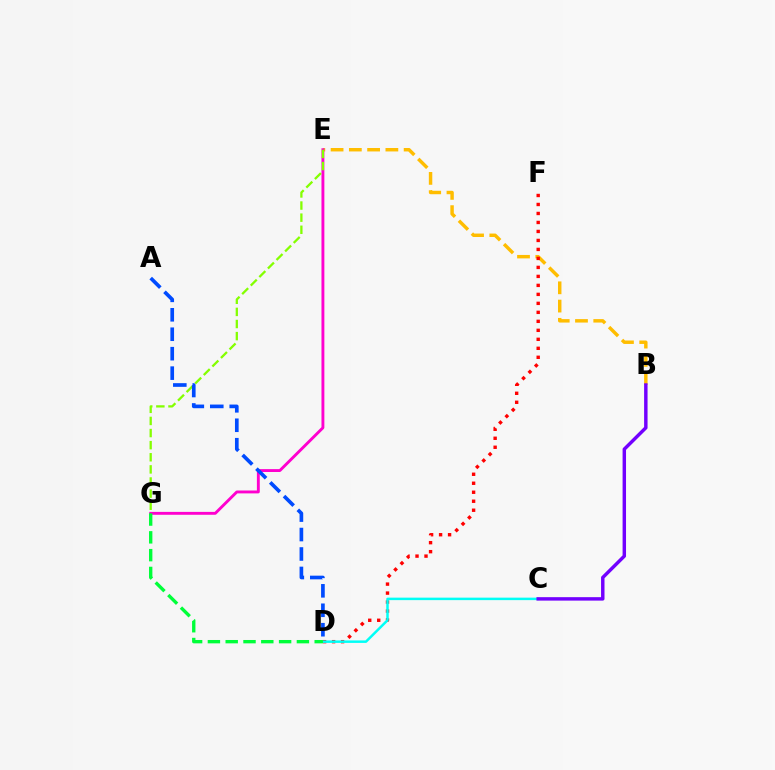{('B', 'E'): [{'color': '#ffbd00', 'line_style': 'dashed', 'thickness': 2.48}], ('E', 'G'): [{'color': '#ff00cf', 'line_style': 'solid', 'thickness': 2.08}, {'color': '#84ff00', 'line_style': 'dashed', 'thickness': 1.65}], ('D', 'F'): [{'color': '#ff0000', 'line_style': 'dotted', 'thickness': 2.44}], ('C', 'D'): [{'color': '#00fff6', 'line_style': 'solid', 'thickness': 1.79}], ('A', 'D'): [{'color': '#004bff', 'line_style': 'dashed', 'thickness': 2.64}], ('B', 'C'): [{'color': '#7200ff', 'line_style': 'solid', 'thickness': 2.48}], ('D', 'G'): [{'color': '#00ff39', 'line_style': 'dashed', 'thickness': 2.42}]}